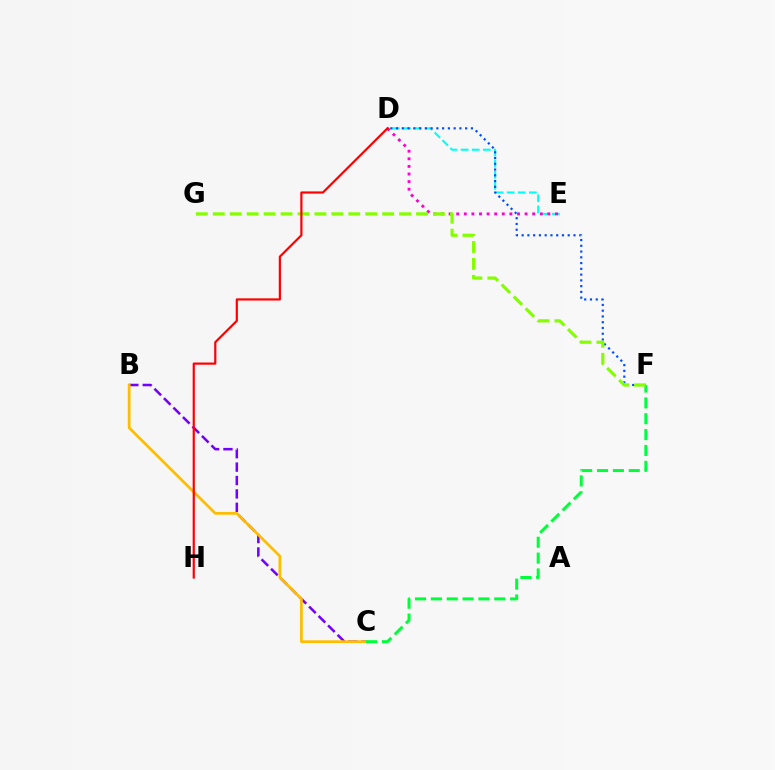{('B', 'C'): [{'color': '#7200ff', 'line_style': 'dashed', 'thickness': 1.82}, {'color': '#ffbd00', 'line_style': 'solid', 'thickness': 1.97}], ('D', 'E'): [{'color': '#00fff6', 'line_style': 'dashed', 'thickness': 1.51}, {'color': '#ff00cf', 'line_style': 'dotted', 'thickness': 2.06}], ('D', 'F'): [{'color': '#004bff', 'line_style': 'dotted', 'thickness': 1.57}], ('C', 'F'): [{'color': '#00ff39', 'line_style': 'dashed', 'thickness': 2.15}], ('F', 'G'): [{'color': '#84ff00', 'line_style': 'dashed', 'thickness': 2.3}], ('D', 'H'): [{'color': '#ff0000', 'line_style': 'solid', 'thickness': 1.58}]}